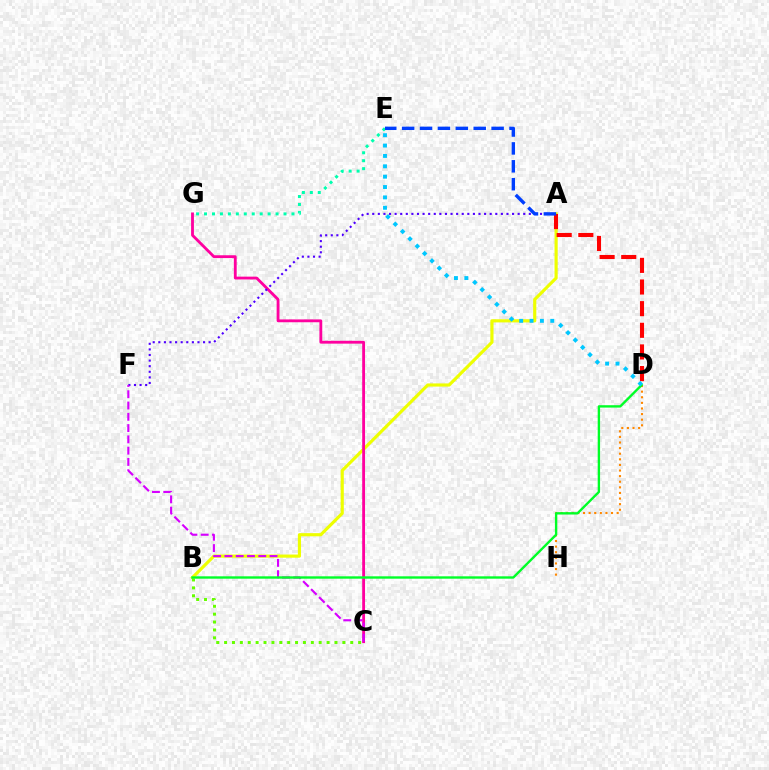{('A', 'B'): [{'color': '#eeff00', 'line_style': 'solid', 'thickness': 2.27}], ('C', 'G'): [{'color': '#ff00a0', 'line_style': 'solid', 'thickness': 2.04}], ('A', 'D'): [{'color': '#ff0000', 'line_style': 'dashed', 'thickness': 2.94}], ('B', 'C'): [{'color': '#66ff00', 'line_style': 'dotted', 'thickness': 2.14}], ('A', 'F'): [{'color': '#4f00ff', 'line_style': 'dotted', 'thickness': 1.52}], ('E', 'G'): [{'color': '#00ffaf', 'line_style': 'dotted', 'thickness': 2.16}], ('C', 'F'): [{'color': '#d600ff', 'line_style': 'dashed', 'thickness': 1.53}], ('D', 'H'): [{'color': '#ff8800', 'line_style': 'dotted', 'thickness': 1.52}], ('A', 'E'): [{'color': '#003fff', 'line_style': 'dashed', 'thickness': 2.43}], ('B', 'D'): [{'color': '#00ff27', 'line_style': 'solid', 'thickness': 1.71}], ('D', 'E'): [{'color': '#00c7ff', 'line_style': 'dotted', 'thickness': 2.82}]}